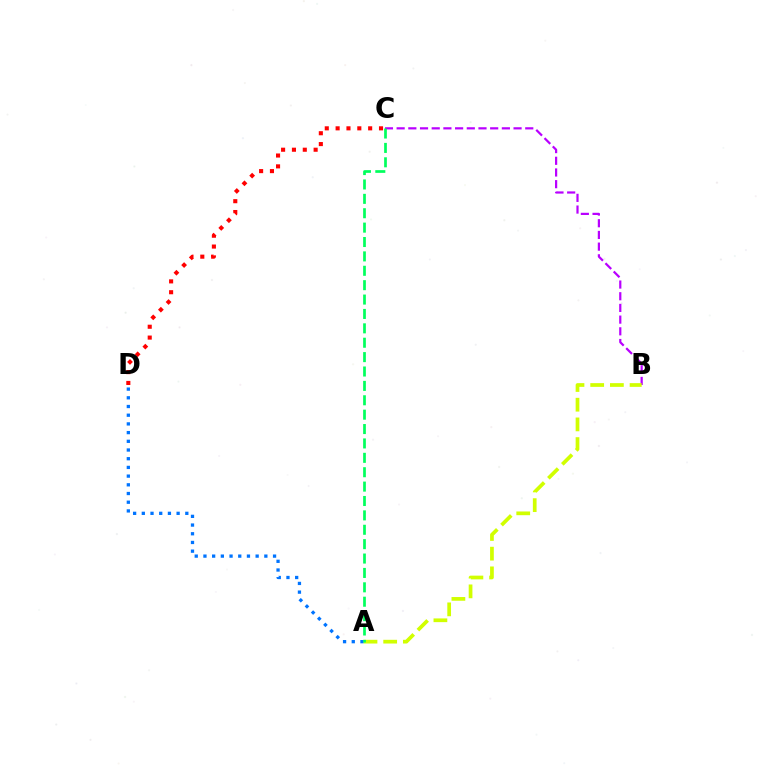{('B', 'C'): [{'color': '#b900ff', 'line_style': 'dashed', 'thickness': 1.59}], ('A', 'B'): [{'color': '#d1ff00', 'line_style': 'dashed', 'thickness': 2.68}], ('A', 'D'): [{'color': '#0074ff', 'line_style': 'dotted', 'thickness': 2.36}], ('C', 'D'): [{'color': '#ff0000', 'line_style': 'dotted', 'thickness': 2.95}], ('A', 'C'): [{'color': '#00ff5c', 'line_style': 'dashed', 'thickness': 1.95}]}